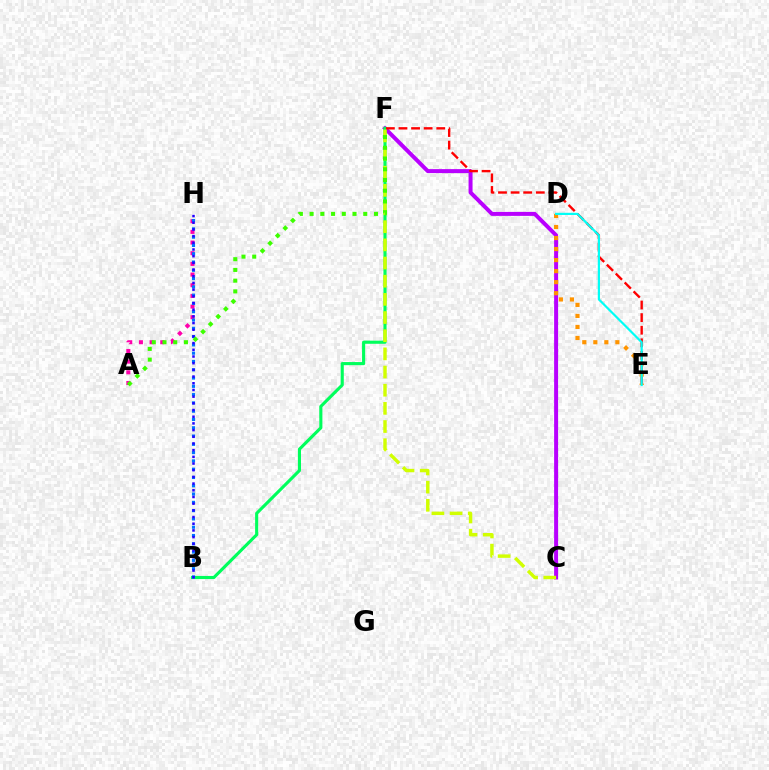{('C', 'F'): [{'color': '#b900ff', 'line_style': 'solid', 'thickness': 2.87}, {'color': '#d1ff00', 'line_style': 'dashed', 'thickness': 2.47}], ('B', 'F'): [{'color': '#00ff5c', 'line_style': 'solid', 'thickness': 2.24}], ('A', 'H'): [{'color': '#ff00ac', 'line_style': 'dotted', 'thickness': 2.9}], ('E', 'F'): [{'color': '#ff0000', 'line_style': 'dashed', 'thickness': 1.71}], ('B', 'H'): [{'color': '#0074ff', 'line_style': 'dotted', 'thickness': 2.25}, {'color': '#2500ff', 'line_style': 'dotted', 'thickness': 1.82}], ('D', 'E'): [{'color': '#ff9400', 'line_style': 'dotted', 'thickness': 3.0}, {'color': '#00fff6', 'line_style': 'solid', 'thickness': 1.58}], ('A', 'F'): [{'color': '#3dff00', 'line_style': 'dotted', 'thickness': 2.92}]}